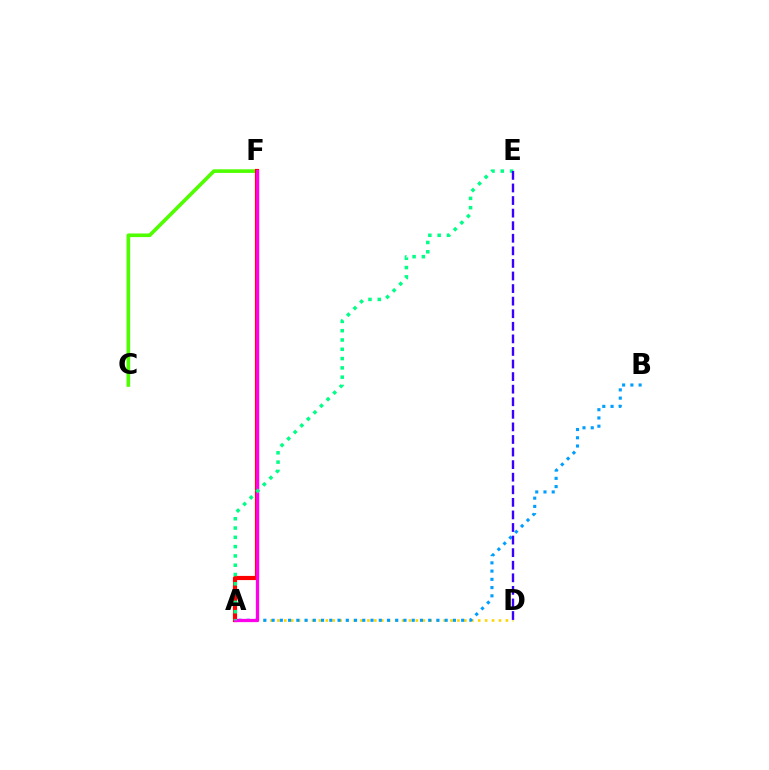{('A', 'D'): [{'color': '#ffd500', 'line_style': 'dotted', 'thickness': 1.88}], ('A', 'B'): [{'color': '#009eff', 'line_style': 'dotted', 'thickness': 2.24}], ('C', 'F'): [{'color': '#4fff00', 'line_style': 'solid', 'thickness': 2.61}], ('A', 'F'): [{'color': '#ff0000', 'line_style': 'solid', 'thickness': 3.0}, {'color': '#ff00ed', 'line_style': 'solid', 'thickness': 2.36}], ('A', 'E'): [{'color': '#00ff86', 'line_style': 'dotted', 'thickness': 2.53}], ('D', 'E'): [{'color': '#3700ff', 'line_style': 'dashed', 'thickness': 1.71}]}